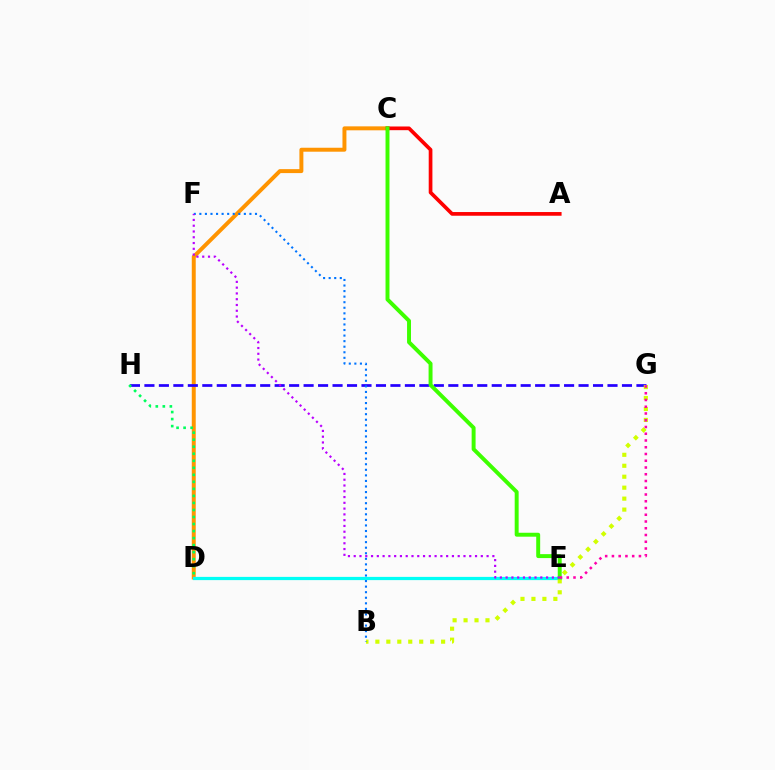{('C', 'D'): [{'color': '#ff9400', 'line_style': 'solid', 'thickness': 2.85}], ('G', 'H'): [{'color': '#2500ff', 'line_style': 'dashed', 'thickness': 1.97}], ('A', 'C'): [{'color': '#ff0000', 'line_style': 'solid', 'thickness': 2.66}], ('D', 'E'): [{'color': '#00fff6', 'line_style': 'solid', 'thickness': 2.32}], ('D', 'H'): [{'color': '#00ff5c', 'line_style': 'dotted', 'thickness': 1.91}], ('B', 'G'): [{'color': '#d1ff00', 'line_style': 'dotted', 'thickness': 2.98}], ('C', 'E'): [{'color': '#3dff00', 'line_style': 'solid', 'thickness': 2.84}], ('E', 'G'): [{'color': '#ff00ac', 'line_style': 'dotted', 'thickness': 1.83}], ('B', 'F'): [{'color': '#0074ff', 'line_style': 'dotted', 'thickness': 1.51}], ('E', 'F'): [{'color': '#b900ff', 'line_style': 'dotted', 'thickness': 1.57}]}